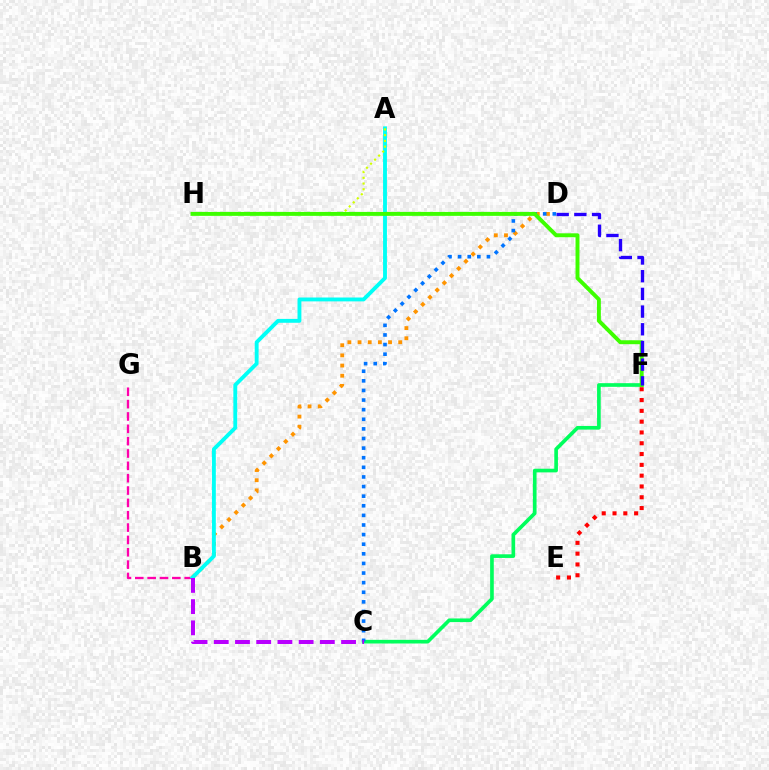{('C', 'F'): [{'color': '#00ff5c', 'line_style': 'solid', 'thickness': 2.63}], ('B', 'G'): [{'color': '#ff00ac', 'line_style': 'dashed', 'thickness': 1.68}], ('B', 'D'): [{'color': '#ff9400', 'line_style': 'dotted', 'thickness': 2.76}], ('A', 'B'): [{'color': '#00fff6', 'line_style': 'solid', 'thickness': 2.79}], ('C', 'D'): [{'color': '#0074ff', 'line_style': 'dotted', 'thickness': 2.61}], ('A', 'H'): [{'color': '#d1ff00', 'line_style': 'dotted', 'thickness': 1.56}], ('F', 'H'): [{'color': '#3dff00', 'line_style': 'solid', 'thickness': 2.83}], ('D', 'F'): [{'color': '#2500ff', 'line_style': 'dashed', 'thickness': 2.4}], ('B', 'C'): [{'color': '#b900ff', 'line_style': 'dashed', 'thickness': 2.88}], ('E', 'F'): [{'color': '#ff0000', 'line_style': 'dotted', 'thickness': 2.93}]}